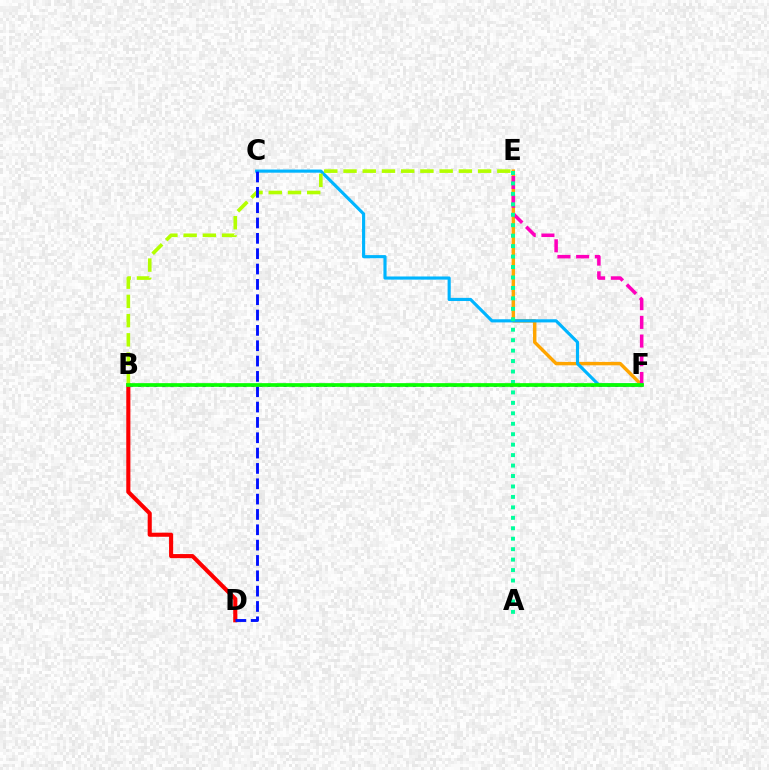{('E', 'F'): [{'color': '#ffa500', 'line_style': 'solid', 'thickness': 2.46}, {'color': '#ff00bd', 'line_style': 'dashed', 'thickness': 2.54}], ('C', 'F'): [{'color': '#00b5ff', 'line_style': 'solid', 'thickness': 2.27}], ('B', 'F'): [{'color': '#9b00ff', 'line_style': 'dotted', 'thickness': 2.2}, {'color': '#08ff00', 'line_style': 'solid', 'thickness': 2.66}], ('B', 'D'): [{'color': '#ff0000', 'line_style': 'solid', 'thickness': 2.95}], ('A', 'E'): [{'color': '#00ff9d', 'line_style': 'dotted', 'thickness': 2.84}], ('B', 'E'): [{'color': '#b3ff00', 'line_style': 'dashed', 'thickness': 2.61}], ('C', 'D'): [{'color': '#0010ff', 'line_style': 'dashed', 'thickness': 2.08}]}